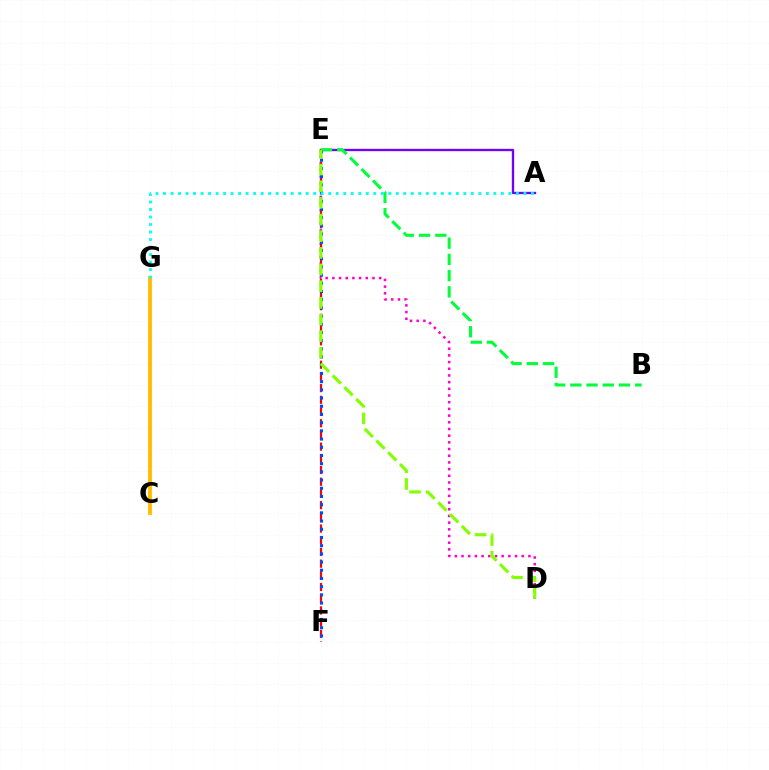{('A', 'E'): [{'color': '#7200ff', 'line_style': 'solid', 'thickness': 1.69}], ('B', 'E'): [{'color': '#00ff39', 'line_style': 'dashed', 'thickness': 2.2}], ('D', 'E'): [{'color': '#ff00cf', 'line_style': 'dotted', 'thickness': 1.82}, {'color': '#84ff00', 'line_style': 'dashed', 'thickness': 2.26}], ('E', 'F'): [{'color': '#ff0000', 'line_style': 'dashed', 'thickness': 1.59}, {'color': '#004bff', 'line_style': 'dotted', 'thickness': 2.23}], ('C', 'G'): [{'color': '#ffbd00', 'line_style': 'solid', 'thickness': 2.77}], ('A', 'G'): [{'color': '#00fff6', 'line_style': 'dotted', 'thickness': 2.04}]}